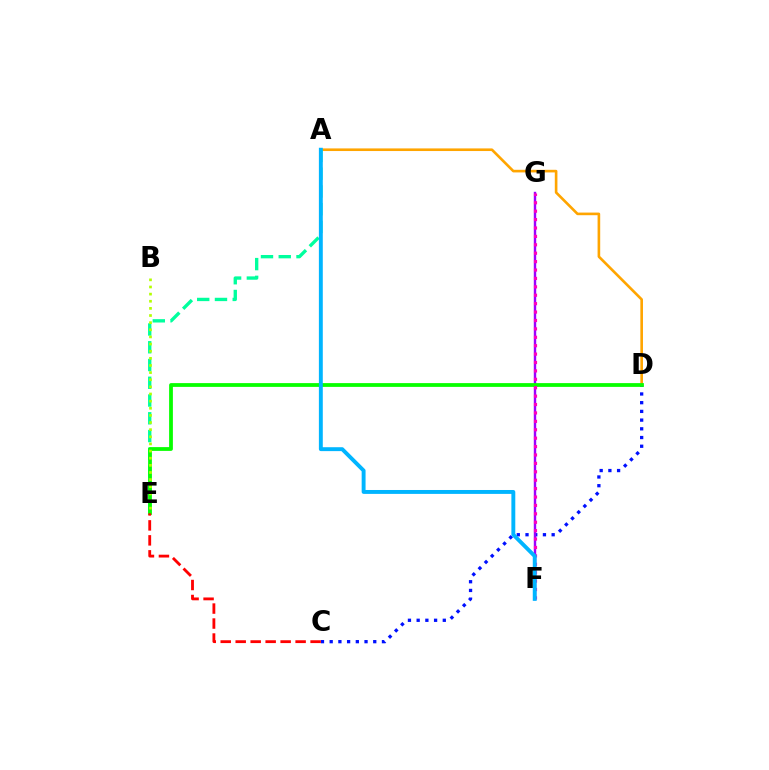{('A', 'D'): [{'color': '#ffa500', 'line_style': 'solid', 'thickness': 1.89}], ('C', 'D'): [{'color': '#0010ff', 'line_style': 'dotted', 'thickness': 2.37}], ('A', 'E'): [{'color': '#00ff9d', 'line_style': 'dashed', 'thickness': 2.41}], ('F', 'G'): [{'color': '#9b00ff', 'line_style': 'solid', 'thickness': 1.73}, {'color': '#ff00bd', 'line_style': 'dotted', 'thickness': 2.28}], ('D', 'E'): [{'color': '#08ff00', 'line_style': 'solid', 'thickness': 2.72}], ('C', 'E'): [{'color': '#ff0000', 'line_style': 'dashed', 'thickness': 2.03}], ('B', 'E'): [{'color': '#b3ff00', 'line_style': 'dotted', 'thickness': 1.94}], ('A', 'F'): [{'color': '#00b5ff', 'line_style': 'solid', 'thickness': 2.81}]}